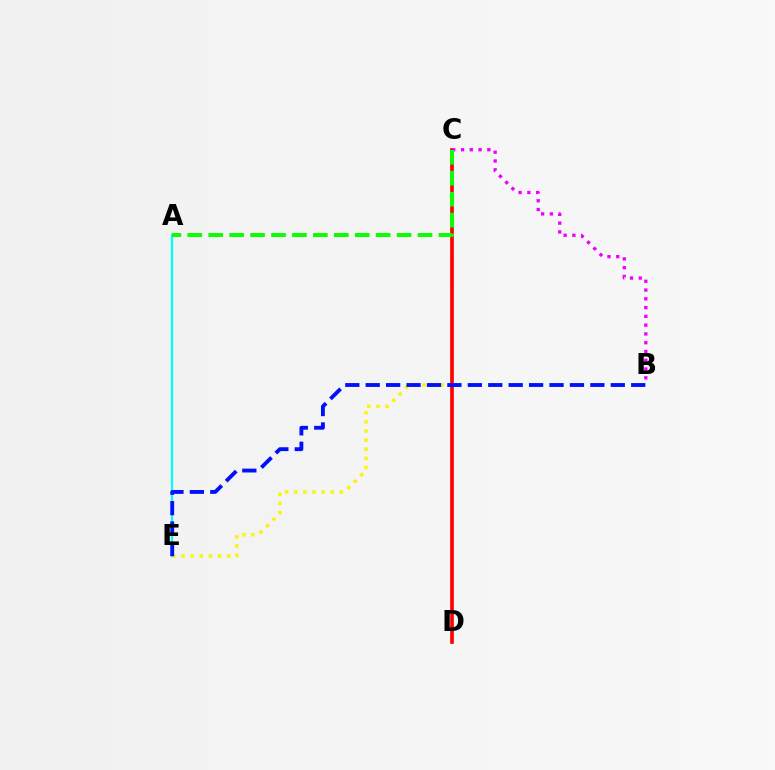{('C', 'E'): [{'color': '#fcf500', 'line_style': 'dotted', 'thickness': 2.48}], ('C', 'D'): [{'color': '#ff0000', 'line_style': 'solid', 'thickness': 2.63}], ('A', 'E'): [{'color': '#00fff6', 'line_style': 'solid', 'thickness': 1.6}], ('B', 'C'): [{'color': '#ee00ff', 'line_style': 'dotted', 'thickness': 2.39}], ('B', 'E'): [{'color': '#0010ff', 'line_style': 'dashed', 'thickness': 2.77}], ('A', 'C'): [{'color': '#08ff00', 'line_style': 'dashed', 'thickness': 2.84}]}